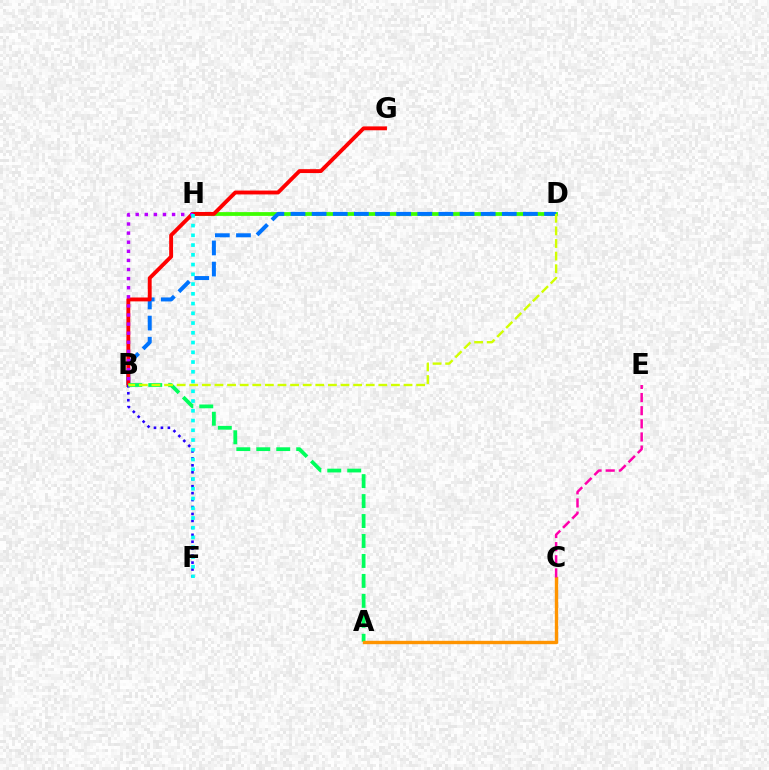{('D', 'H'): [{'color': '#3dff00', 'line_style': 'solid', 'thickness': 2.72}], ('B', 'D'): [{'color': '#0074ff', 'line_style': 'dashed', 'thickness': 2.87}, {'color': '#d1ff00', 'line_style': 'dashed', 'thickness': 1.71}], ('B', 'G'): [{'color': '#ff0000', 'line_style': 'solid', 'thickness': 2.79}], ('B', 'H'): [{'color': '#b900ff', 'line_style': 'dotted', 'thickness': 2.47}], ('B', 'F'): [{'color': '#2500ff', 'line_style': 'dotted', 'thickness': 1.89}], ('A', 'B'): [{'color': '#00ff5c', 'line_style': 'dashed', 'thickness': 2.71}], ('A', 'C'): [{'color': '#ff9400', 'line_style': 'solid', 'thickness': 2.43}], ('C', 'E'): [{'color': '#ff00ac', 'line_style': 'dashed', 'thickness': 1.78}], ('F', 'H'): [{'color': '#00fff6', 'line_style': 'dotted', 'thickness': 2.65}]}